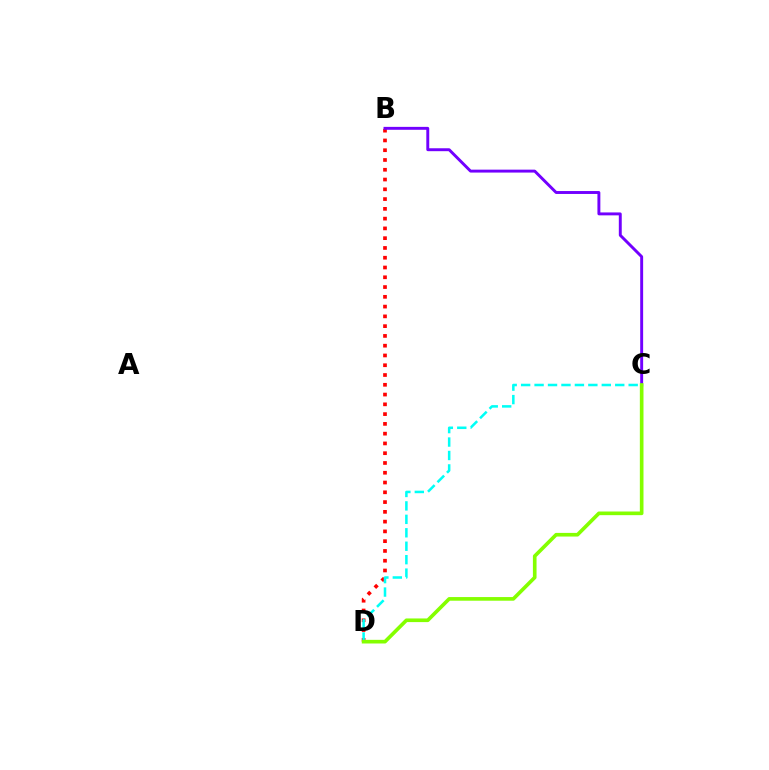{('B', 'D'): [{'color': '#ff0000', 'line_style': 'dotted', 'thickness': 2.66}], ('C', 'D'): [{'color': '#00fff6', 'line_style': 'dashed', 'thickness': 1.83}, {'color': '#84ff00', 'line_style': 'solid', 'thickness': 2.63}], ('B', 'C'): [{'color': '#7200ff', 'line_style': 'solid', 'thickness': 2.1}]}